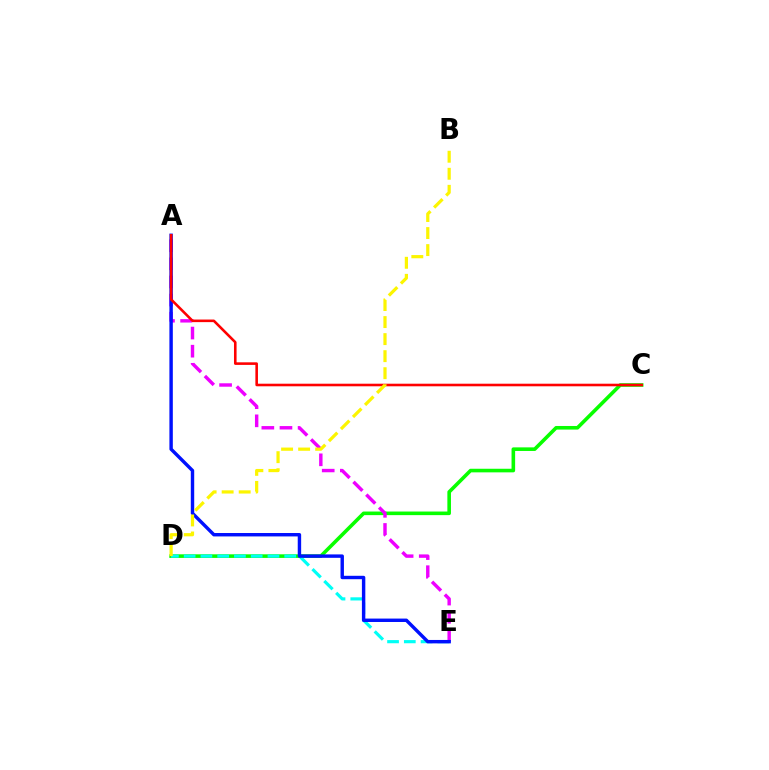{('C', 'D'): [{'color': '#08ff00', 'line_style': 'solid', 'thickness': 2.59}], ('A', 'E'): [{'color': '#ee00ff', 'line_style': 'dashed', 'thickness': 2.46}, {'color': '#0010ff', 'line_style': 'solid', 'thickness': 2.46}], ('D', 'E'): [{'color': '#00fff6', 'line_style': 'dashed', 'thickness': 2.28}], ('A', 'C'): [{'color': '#ff0000', 'line_style': 'solid', 'thickness': 1.86}], ('B', 'D'): [{'color': '#fcf500', 'line_style': 'dashed', 'thickness': 2.31}]}